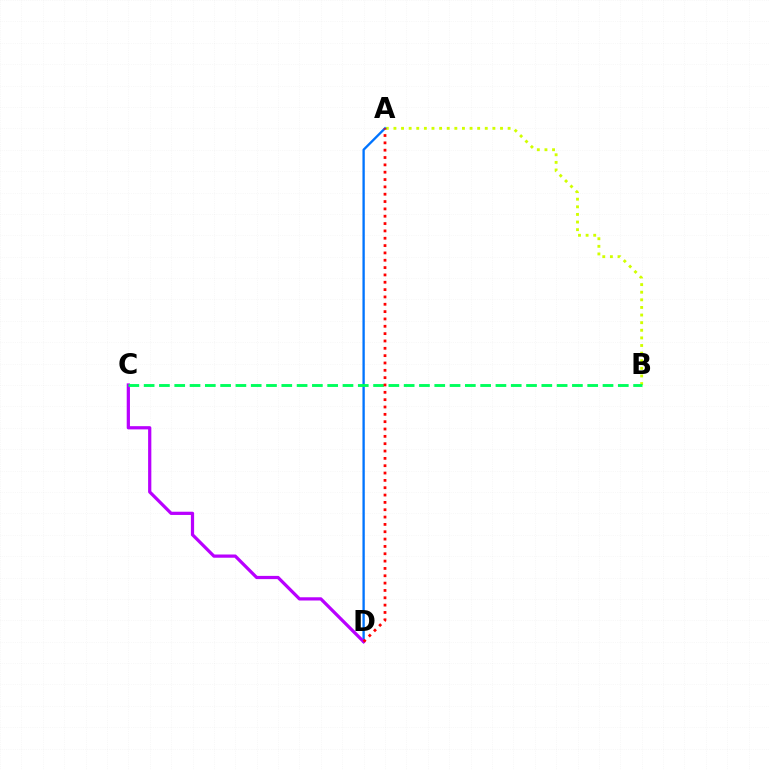{('A', 'B'): [{'color': '#d1ff00', 'line_style': 'dotted', 'thickness': 2.07}], ('A', 'D'): [{'color': '#0074ff', 'line_style': 'solid', 'thickness': 1.68}, {'color': '#ff0000', 'line_style': 'dotted', 'thickness': 1.99}], ('C', 'D'): [{'color': '#b900ff', 'line_style': 'solid', 'thickness': 2.32}], ('B', 'C'): [{'color': '#00ff5c', 'line_style': 'dashed', 'thickness': 2.08}]}